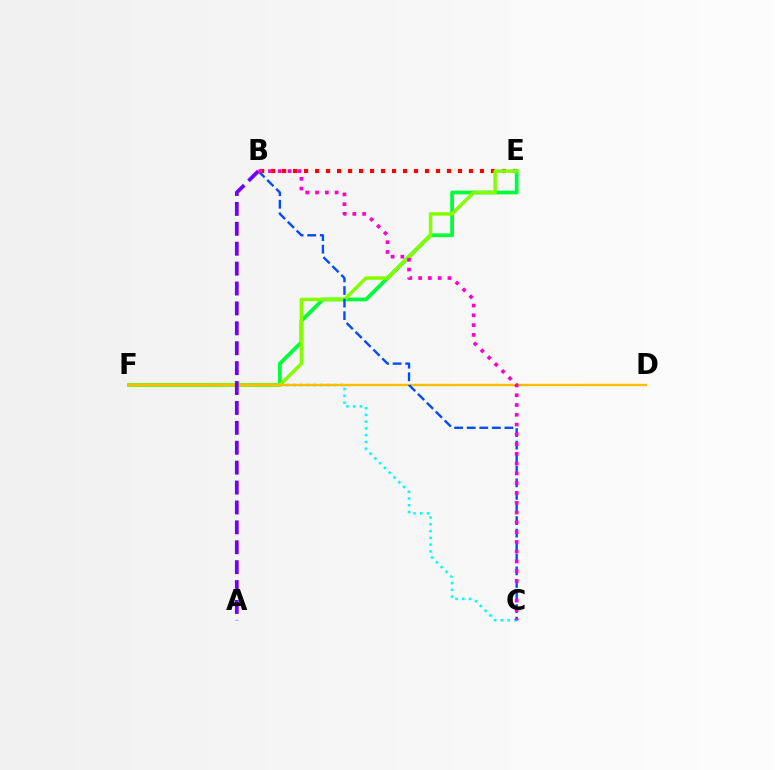{('C', 'F'): [{'color': '#00fff6', 'line_style': 'dotted', 'thickness': 1.84}], ('B', 'E'): [{'color': '#ff0000', 'line_style': 'dotted', 'thickness': 2.99}], ('E', 'F'): [{'color': '#00ff39', 'line_style': 'solid', 'thickness': 2.71}, {'color': '#84ff00', 'line_style': 'solid', 'thickness': 2.5}], ('D', 'F'): [{'color': '#ffbd00', 'line_style': 'solid', 'thickness': 1.73}], ('A', 'B'): [{'color': '#7200ff', 'line_style': 'dashed', 'thickness': 2.7}], ('B', 'C'): [{'color': '#004bff', 'line_style': 'dashed', 'thickness': 1.71}, {'color': '#ff00cf', 'line_style': 'dotted', 'thickness': 2.66}]}